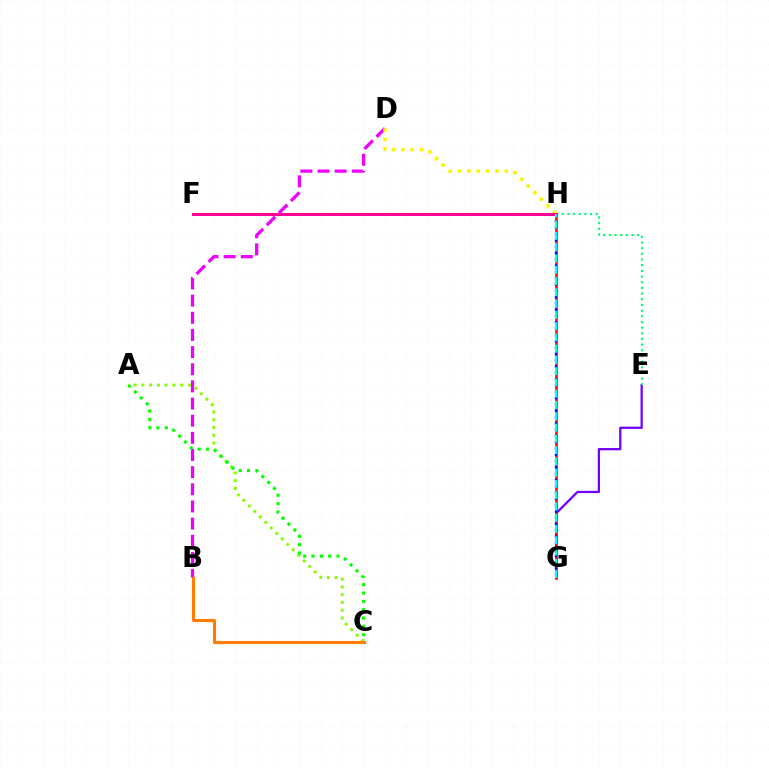{('E', 'G'): [{'color': '#7200ff', 'line_style': 'solid', 'thickness': 1.62}], ('A', 'C'): [{'color': '#84ff00', 'line_style': 'dotted', 'thickness': 2.11}, {'color': '#08ff00', 'line_style': 'dotted', 'thickness': 2.26}], ('E', 'H'): [{'color': '#00ff74', 'line_style': 'dotted', 'thickness': 1.54}], ('B', 'D'): [{'color': '#ee00ff', 'line_style': 'dashed', 'thickness': 2.33}], ('D', 'H'): [{'color': '#fcf500', 'line_style': 'dotted', 'thickness': 2.54}], ('G', 'H'): [{'color': '#ff0000', 'line_style': 'solid', 'thickness': 1.82}, {'color': '#0010ff', 'line_style': 'dotted', 'thickness': 1.71}, {'color': '#00fff6', 'line_style': 'dashed', 'thickness': 1.53}], ('B', 'C'): [{'color': '#ff7c00', 'line_style': 'solid', 'thickness': 2.25}], ('F', 'H'): [{'color': '#008cff', 'line_style': 'solid', 'thickness': 1.97}, {'color': '#ff0094', 'line_style': 'solid', 'thickness': 2.16}]}